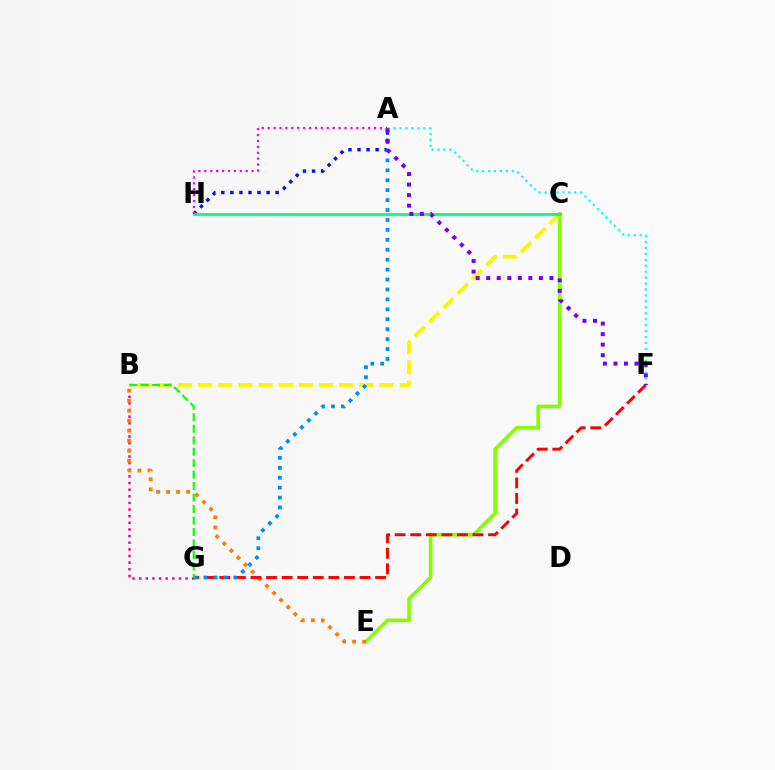{('A', 'H'): [{'color': '#0010ff', 'line_style': 'dotted', 'thickness': 2.46}, {'color': '#ee00ff', 'line_style': 'dotted', 'thickness': 1.61}], ('C', 'E'): [{'color': '#84ff00', 'line_style': 'solid', 'thickness': 2.65}], ('B', 'C'): [{'color': '#fcf500', 'line_style': 'dashed', 'thickness': 2.74}], ('B', 'G'): [{'color': '#ff0094', 'line_style': 'dotted', 'thickness': 1.8}, {'color': '#08ff00', 'line_style': 'dashed', 'thickness': 1.56}], ('B', 'E'): [{'color': '#ff7c00', 'line_style': 'dotted', 'thickness': 2.72}], ('C', 'H'): [{'color': '#00ff74', 'line_style': 'solid', 'thickness': 1.98}], ('F', 'G'): [{'color': '#ff0000', 'line_style': 'dashed', 'thickness': 2.12}], ('A', 'G'): [{'color': '#008cff', 'line_style': 'dotted', 'thickness': 2.7}], ('A', 'F'): [{'color': '#00fff6', 'line_style': 'dotted', 'thickness': 1.61}, {'color': '#7200ff', 'line_style': 'dotted', 'thickness': 2.86}]}